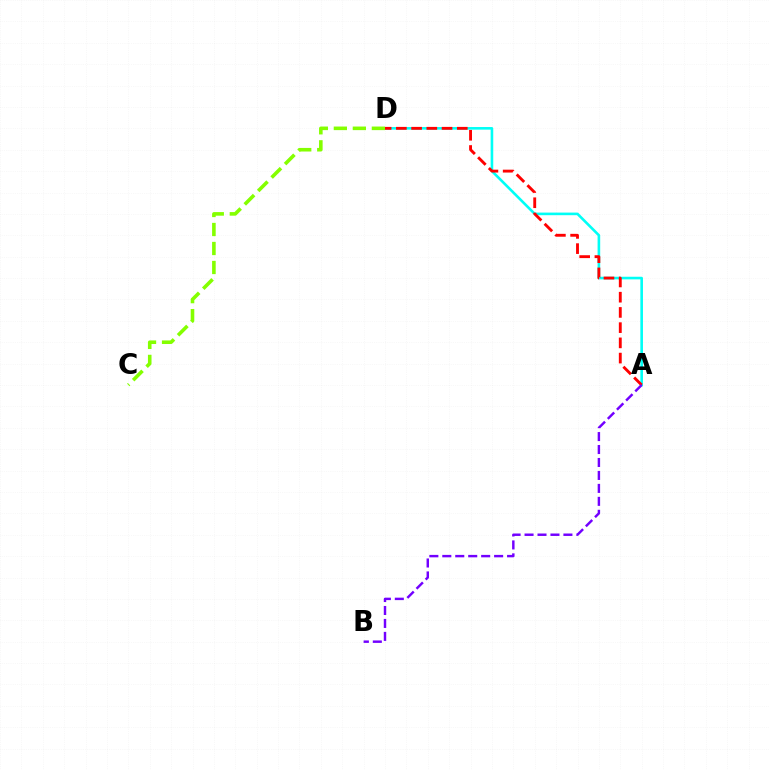{('A', 'D'): [{'color': '#00fff6', 'line_style': 'solid', 'thickness': 1.88}, {'color': '#ff0000', 'line_style': 'dashed', 'thickness': 2.07}], ('C', 'D'): [{'color': '#84ff00', 'line_style': 'dashed', 'thickness': 2.58}], ('A', 'B'): [{'color': '#7200ff', 'line_style': 'dashed', 'thickness': 1.76}]}